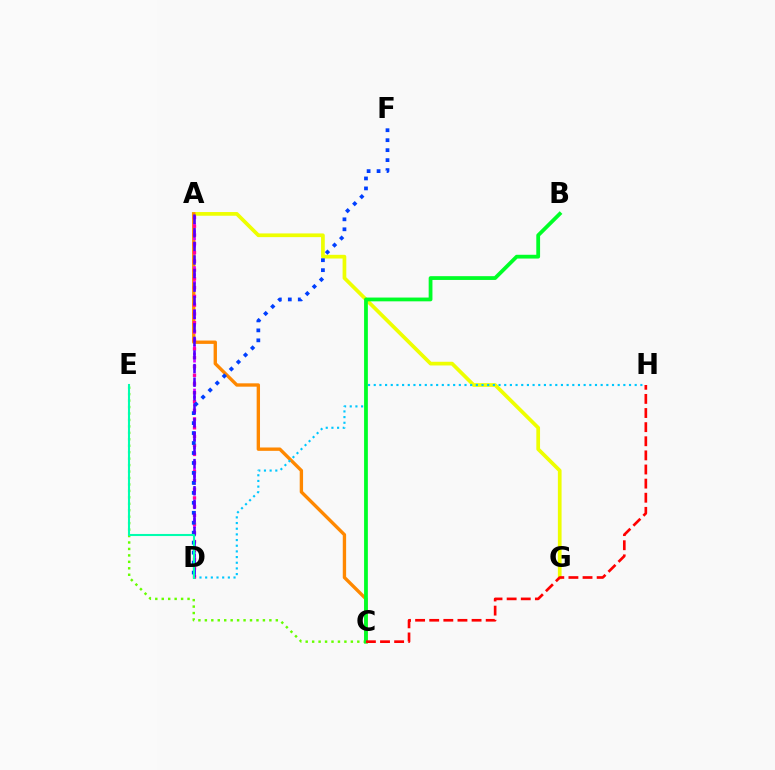{('A', 'G'): [{'color': '#eeff00', 'line_style': 'solid', 'thickness': 2.67}], ('A', 'C'): [{'color': '#ff8800', 'line_style': 'solid', 'thickness': 2.42}], ('A', 'D'): [{'color': '#d600ff', 'line_style': 'dotted', 'thickness': 1.96}, {'color': '#ff00a0', 'line_style': 'dotted', 'thickness': 2.38}, {'color': '#4f00ff', 'line_style': 'dashed', 'thickness': 1.84}], ('D', 'H'): [{'color': '#00c7ff', 'line_style': 'dotted', 'thickness': 1.54}], ('D', 'F'): [{'color': '#003fff', 'line_style': 'dotted', 'thickness': 2.71}], ('C', 'E'): [{'color': '#66ff00', 'line_style': 'dotted', 'thickness': 1.75}], ('B', 'C'): [{'color': '#00ff27', 'line_style': 'solid', 'thickness': 2.72}], ('C', 'H'): [{'color': '#ff0000', 'line_style': 'dashed', 'thickness': 1.92}], ('D', 'E'): [{'color': '#00ffaf', 'line_style': 'solid', 'thickness': 1.5}]}